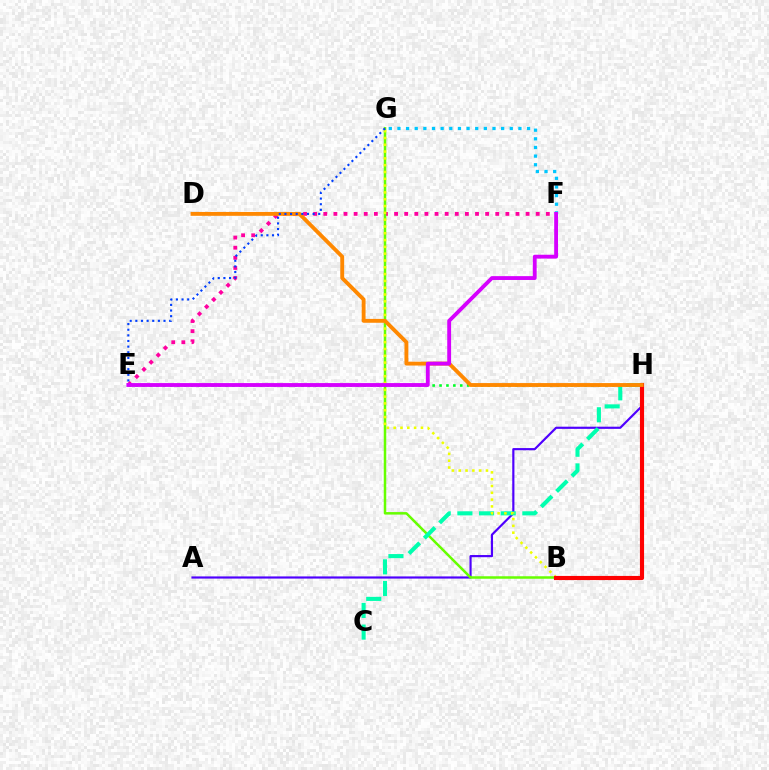{('E', 'F'): [{'color': '#ff00a0', 'line_style': 'dotted', 'thickness': 2.75}, {'color': '#d600ff', 'line_style': 'solid', 'thickness': 2.77}], ('A', 'H'): [{'color': '#4f00ff', 'line_style': 'solid', 'thickness': 1.57}], ('B', 'G'): [{'color': '#66ff00', 'line_style': 'solid', 'thickness': 1.8}, {'color': '#eeff00', 'line_style': 'dotted', 'thickness': 1.85}], ('C', 'H'): [{'color': '#00ffaf', 'line_style': 'dashed', 'thickness': 2.94}], ('E', 'H'): [{'color': '#00ff27', 'line_style': 'dotted', 'thickness': 1.88}], ('B', 'H'): [{'color': '#ff0000', 'line_style': 'solid', 'thickness': 2.98}], ('F', 'G'): [{'color': '#00c7ff', 'line_style': 'dotted', 'thickness': 2.35}], ('D', 'H'): [{'color': '#ff8800', 'line_style': 'solid', 'thickness': 2.78}], ('E', 'G'): [{'color': '#003fff', 'line_style': 'dotted', 'thickness': 1.53}]}